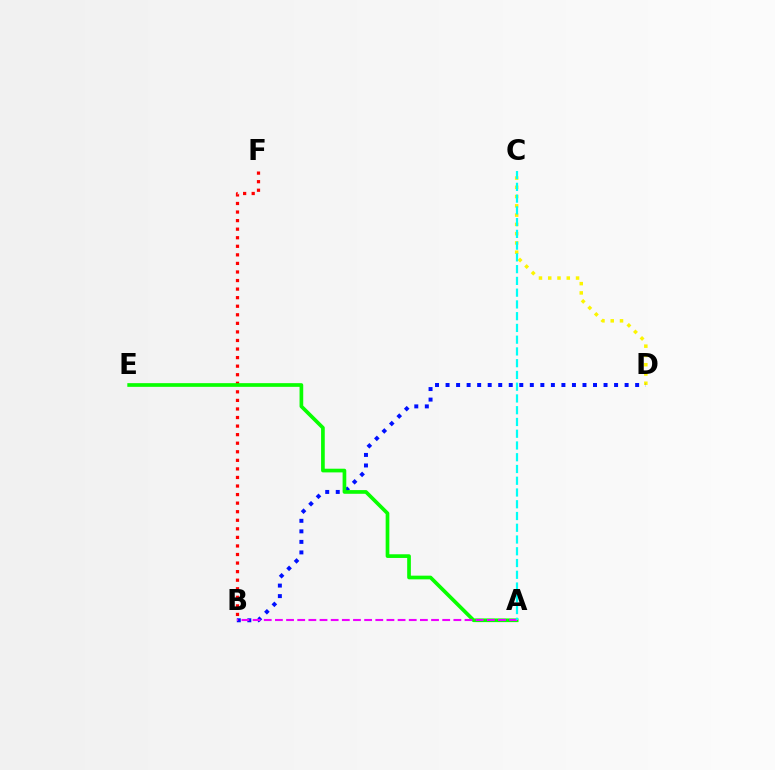{('B', 'F'): [{'color': '#ff0000', 'line_style': 'dotted', 'thickness': 2.33}], ('C', 'D'): [{'color': '#fcf500', 'line_style': 'dotted', 'thickness': 2.52}], ('B', 'D'): [{'color': '#0010ff', 'line_style': 'dotted', 'thickness': 2.86}], ('A', 'E'): [{'color': '#08ff00', 'line_style': 'solid', 'thickness': 2.65}], ('A', 'B'): [{'color': '#ee00ff', 'line_style': 'dashed', 'thickness': 1.52}], ('A', 'C'): [{'color': '#00fff6', 'line_style': 'dashed', 'thickness': 1.6}]}